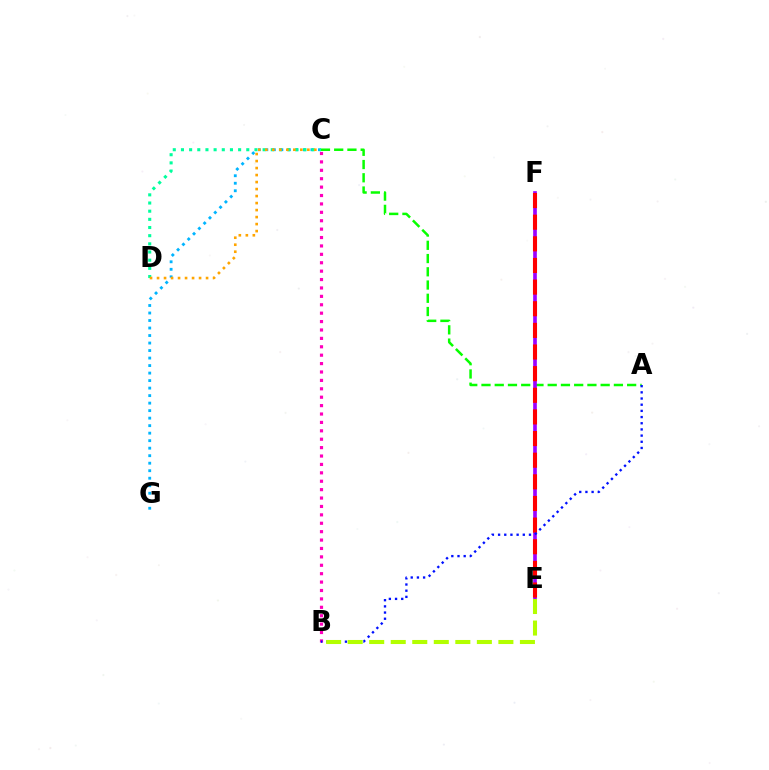{('A', 'C'): [{'color': '#08ff00', 'line_style': 'dashed', 'thickness': 1.8}], ('E', 'F'): [{'color': '#9b00ff', 'line_style': 'solid', 'thickness': 2.64}, {'color': '#ff0000', 'line_style': 'dashed', 'thickness': 2.94}], ('B', 'C'): [{'color': '#ff00bd', 'line_style': 'dotted', 'thickness': 2.28}], ('A', 'B'): [{'color': '#0010ff', 'line_style': 'dotted', 'thickness': 1.68}], ('C', 'G'): [{'color': '#00b5ff', 'line_style': 'dotted', 'thickness': 2.04}], ('B', 'E'): [{'color': '#b3ff00', 'line_style': 'dashed', 'thickness': 2.92}], ('C', 'D'): [{'color': '#00ff9d', 'line_style': 'dotted', 'thickness': 2.22}, {'color': '#ffa500', 'line_style': 'dotted', 'thickness': 1.9}]}